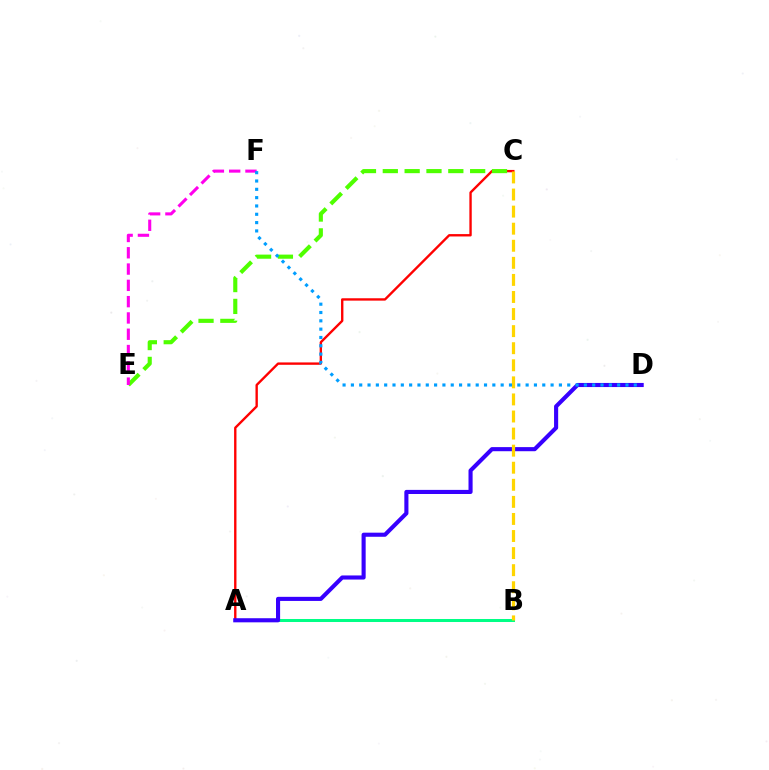{('A', 'B'): [{'color': '#00ff86', 'line_style': 'solid', 'thickness': 2.17}], ('A', 'C'): [{'color': '#ff0000', 'line_style': 'solid', 'thickness': 1.71}], ('C', 'E'): [{'color': '#4fff00', 'line_style': 'dashed', 'thickness': 2.97}], ('E', 'F'): [{'color': '#ff00ed', 'line_style': 'dashed', 'thickness': 2.21}], ('A', 'D'): [{'color': '#3700ff', 'line_style': 'solid', 'thickness': 2.95}], ('B', 'C'): [{'color': '#ffd500', 'line_style': 'dashed', 'thickness': 2.32}], ('D', 'F'): [{'color': '#009eff', 'line_style': 'dotted', 'thickness': 2.26}]}